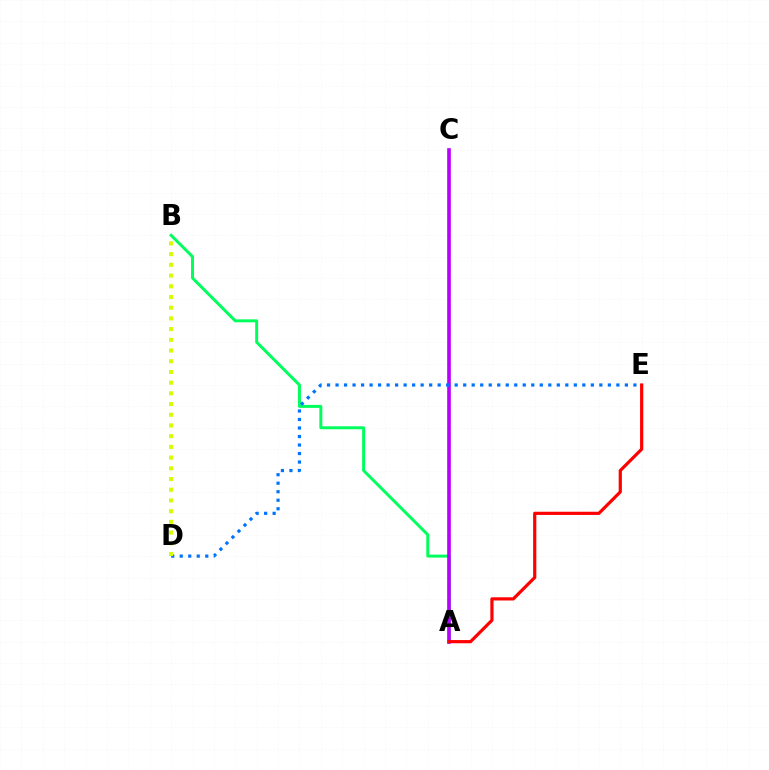{('A', 'B'): [{'color': '#00ff5c', 'line_style': 'solid', 'thickness': 2.13}], ('A', 'C'): [{'color': '#b900ff', 'line_style': 'solid', 'thickness': 2.61}], ('A', 'E'): [{'color': '#ff0000', 'line_style': 'solid', 'thickness': 2.3}], ('D', 'E'): [{'color': '#0074ff', 'line_style': 'dotted', 'thickness': 2.31}], ('B', 'D'): [{'color': '#d1ff00', 'line_style': 'dotted', 'thickness': 2.91}]}